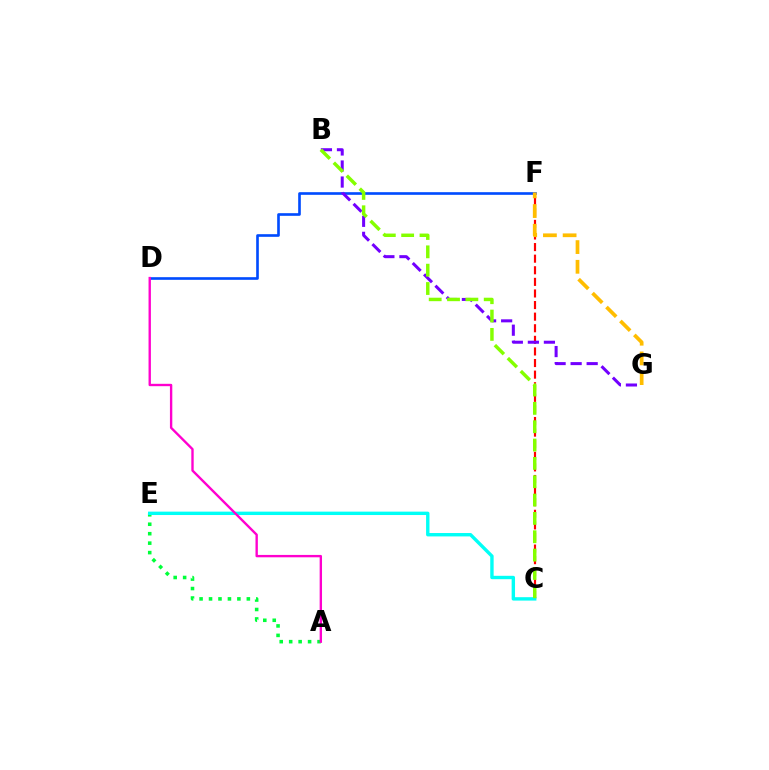{('C', 'F'): [{'color': '#ff0000', 'line_style': 'dashed', 'thickness': 1.58}], ('A', 'E'): [{'color': '#00ff39', 'line_style': 'dotted', 'thickness': 2.57}], ('D', 'F'): [{'color': '#004bff', 'line_style': 'solid', 'thickness': 1.9}], ('B', 'G'): [{'color': '#7200ff', 'line_style': 'dashed', 'thickness': 2.18}], ('C', 'E'): [{'color': '#00fff6', 'line_style': 'solid', 'thickness': 2.44}], ('F', 'G'): [{'color': '#ffbd00', 'line_style': 'dashed', 'thickness': 2.68}], ('B', 'C'): [{'color': '#84ff00', 'line_style': 'dashed', 'thickness': 2.49}], ('A', 'D'): [{'color': '#ff00cf', 'line_style': 'solid', 'thickness': 1.71}]}